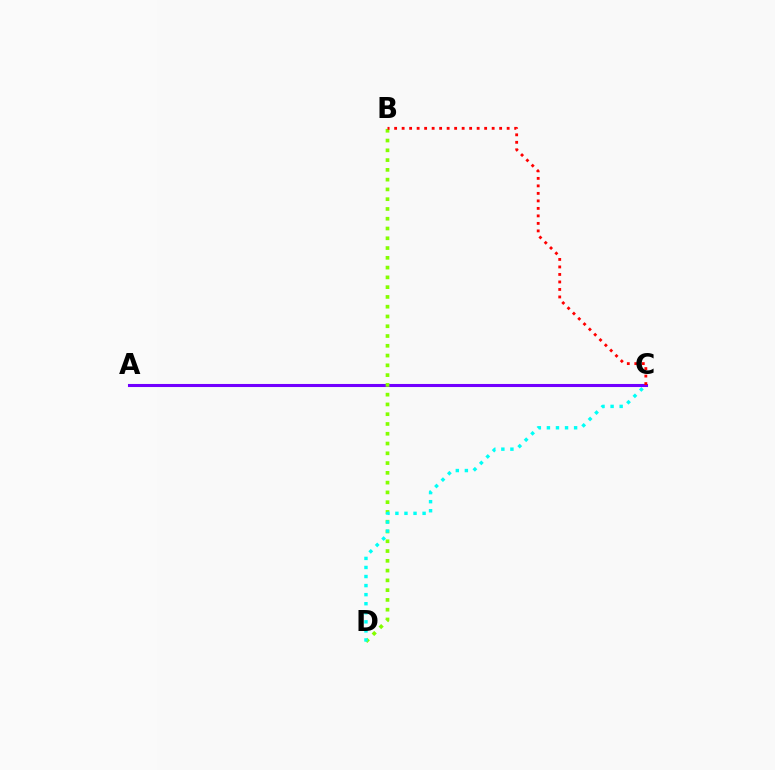{('A', 'C'): [{'color': '#7200ff', 'line_style': 'solid', 'thickness': 2.21}], ('B', 'D'): [{'color': '#84ff00', 'line_style': 'dotted', 'thickness': 2.66}], ('B', 'C'): [{'color': '#ff0000', 'line_style': 'dotted', 'thickness': 2.04}], ('C', 'D'): [{'color': '#00fff6', 'line_style': 'dotted', 'thickness': 2.46}]}